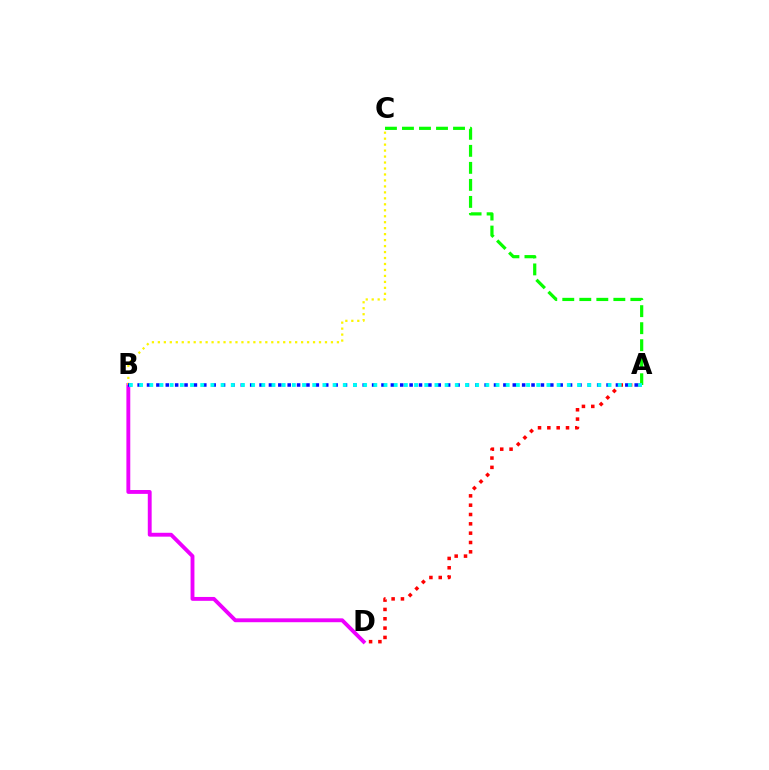{('A', 'C'): [{'color': '#08ff00', 'line_style': 'dashed', 'thickness': 2.31}], ('B', 'D'): [{'color': '#ee00ff', 'line_style': 'solid', 'thickness': 2.79}], ('B', 'C'): [{'color': '#fcf500', 'line_style': 'dotted', 'thickness': 1.62}], ('A', 'B'): [{'color': '#0010ff', 'line_style': 'dotted', 'thickness': 2.55}, {'color': '#00fff6', 'line_style': 'dotted', 'thickness': 2.77}], ('A', 'D'): [{'color': '#ff0000', 'line_style': 'dotted', 'thickness': 2.54}]}